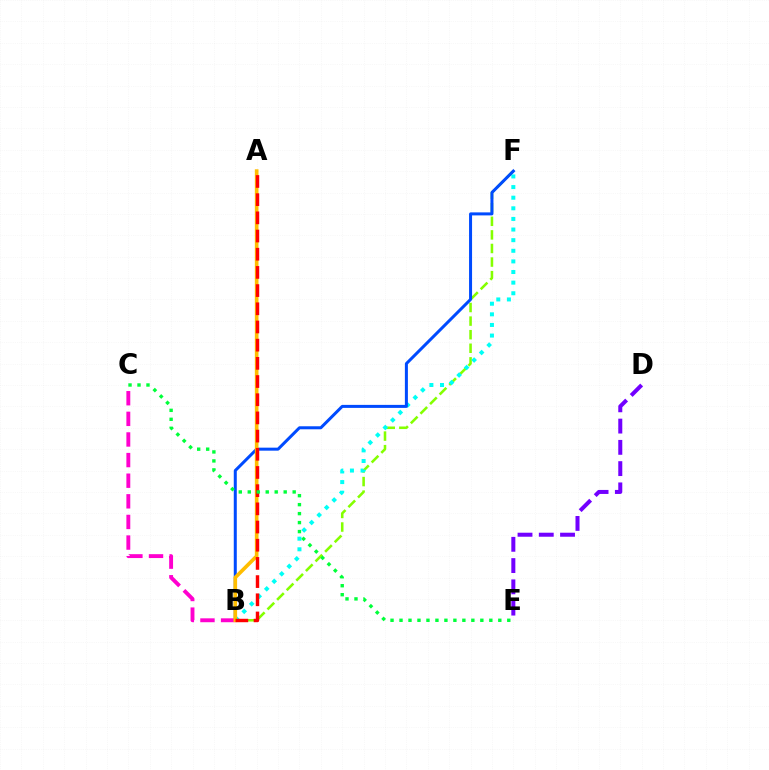{('B', 'F'): [{'color': '#84ff00', 'line_style': 'dashed', 'thickness': 1.84}, {'color': '#00fff6', 'line_style': 'dotted', 'thickness': 2.88}, {'color': '#004bff', 'line_style': 'solid', 'thickness': 2.17}], ('B', 'C'): [{'color': '#ff00cf', 'line_style': 'dashed', 'thickness': 2.8}], ('D', 'E'): [{'color': '#7200ff', 'line_style': 'dashed', 'thickness': 2.89}], ('A', 'B'): [{'color': '#ffbd00', 'line_style': 'solid', 'thickness': 2.64}, {'color': '#ff0000', 'line_style': 'dashed', 'thickness': 2.47}], ('C', 'E'): [{'color': '#00ff39', 'line_style': 'dotted', 'thickness': 2.44}]}